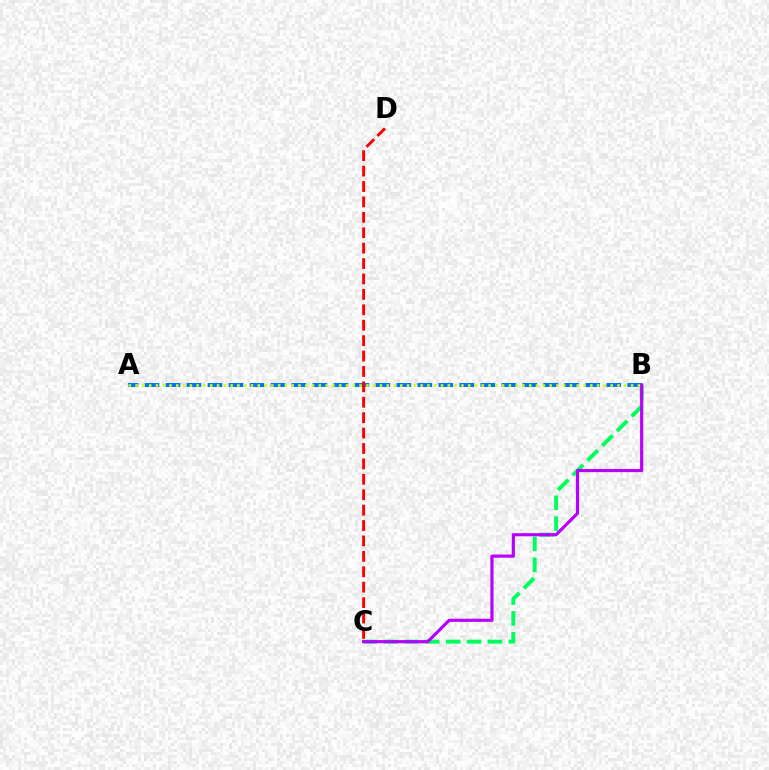{('B', 'C'): [{'color': '#00ff5c', 'line_style': 'dashed', 'thickness': 2.83}, {'color': '#b900ff', 'line_style': 'solid', 'thickness': 2.28}], ('A', 'B'): [{'color': '#0074ff', 'line_style': 'dashed', 'thickness': 2.85}, {'color': '#d1ff00', 'line_style': 'dotted', 'thickness': 1.84}], ('C', 'D'): [{'color': '#ff0000', 'line_style': 'dashed', 'thickness': 2.09}]}